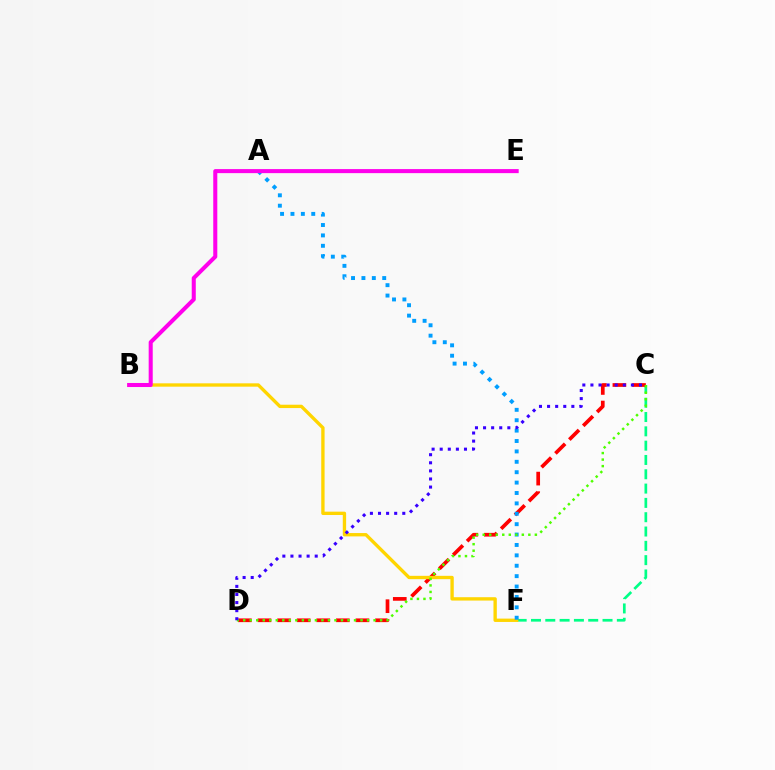{('C', 'F'): [{'color': '#00ff86', 'line_style': 'dashed', 'thickness': 1.94}], ('C', 'D'): [{'color': '#ff0000', 'line_style': 'dashed', 'thickness': 2.66}, {'color': '#4fff00', 'line_style': 'dotted', 'thickness': 1.77}, {'color': '#3700ff', 'line_style': 'dotted', 'thickness': 2.2}], ('B', 'F'): [{'color': '#ffd500', 'line_style': 'solid', 'thickness': 2.41}], ('A', 'F'): [{'color': '#009eff', 'line_style': 'dotted', 'thickness': 2.82}], ('B', 'E'): [{'color': '#ff00ed', 'line_style': 'solid', 'thickness': 2.91}]}